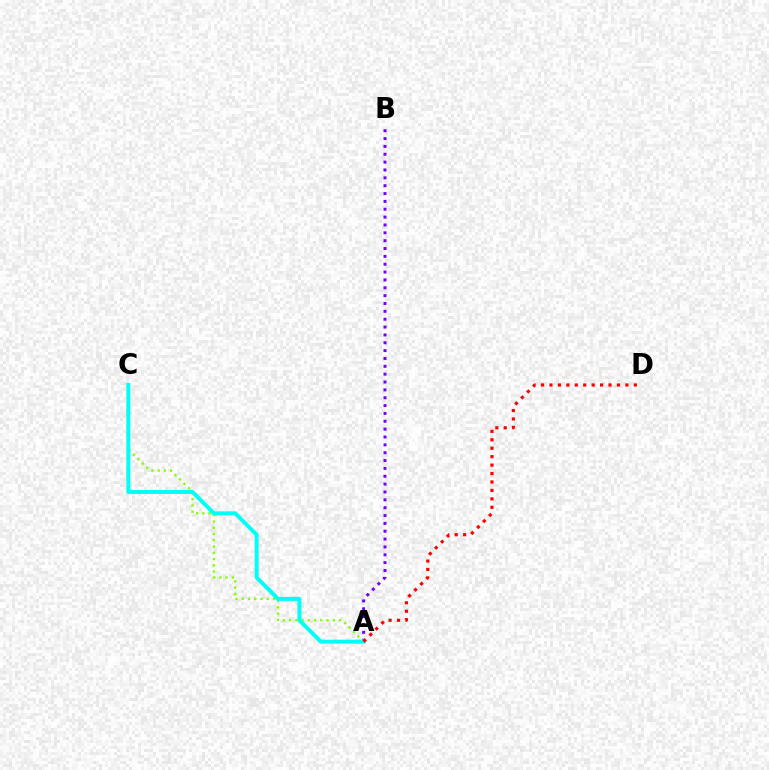{('A', 'B'): [{'color': '#7200ff', 'line_style': 'dotted', 'thickness': 2.13}], ('A', 'C'): [{'color': '#84ff00', 'line_style': 'dotted', 'thickness': 1.7}, {'color': '#00fff6', 'line_style': 'solid', 'thickness': 2.86}], ('A', 'D'): [{'color': '#ff0000', 'line_style': 'dotted', 'thickness': 2.29}]}